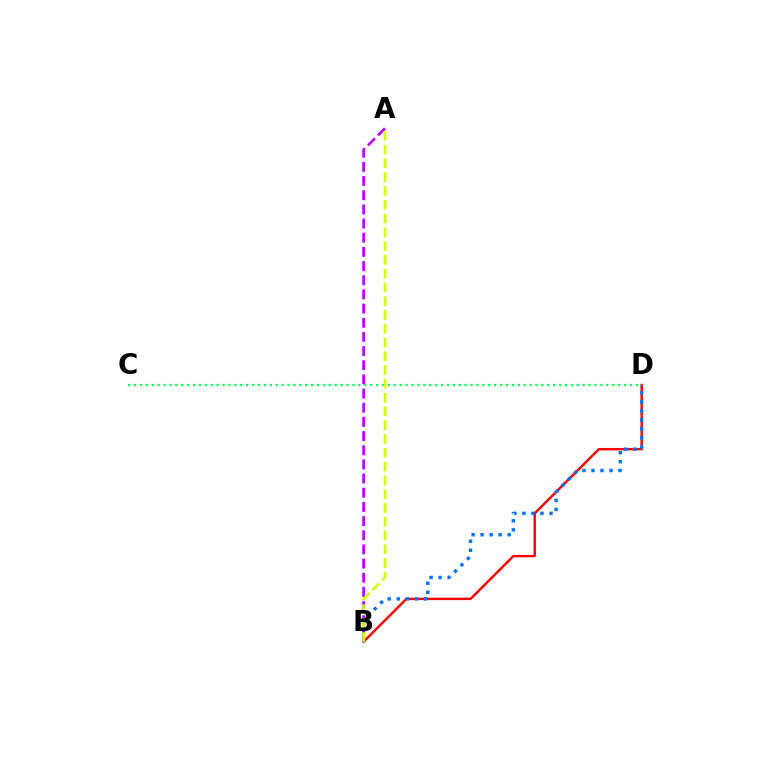{('B', 'D'): [{'color': '#ff0000', 'line_style': 'solid', 'thickness': 1.74}, {'color': '#0074ff', 'line_style': 'dotted', 'thickness': 2.45}], ('C', 'D'): [{'color': '#00ff5c', 'line_style': 'dotted', 'thickness': 1.6}], ('A', 'B'): [{'color': '#b900ff', 'line_style': 'dashed', 'thickness': 1.92}, {'color': '#d1ff00', 'line_style': 'dashed', 'thickness': 1.87}]}